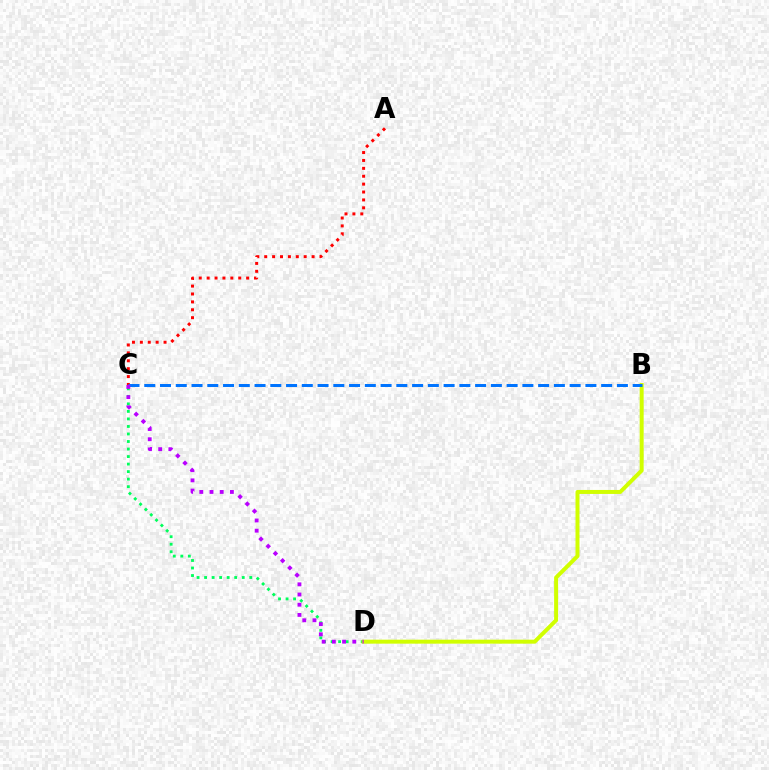{('A', 'C'): [{'color': '#ff0000', 'line_style': 'dotted', 'thickness': 2.15}], ('C', 'D'): [{'color': '#00ff5c', 'line_style': 'dotted', 'thickness': 2.05}, {'color': '#b900ff', 'line_style': 'dotted', 'thickness': 2.77}], ('B', 'D'): [{'color': '#d1ff00', 'line_style': 'solid', 'thickness': 2.87}], ('B', 'C'): [{'color': '#0074ff', 'line_style': 'dashed', 'thickness': 2.14}]}